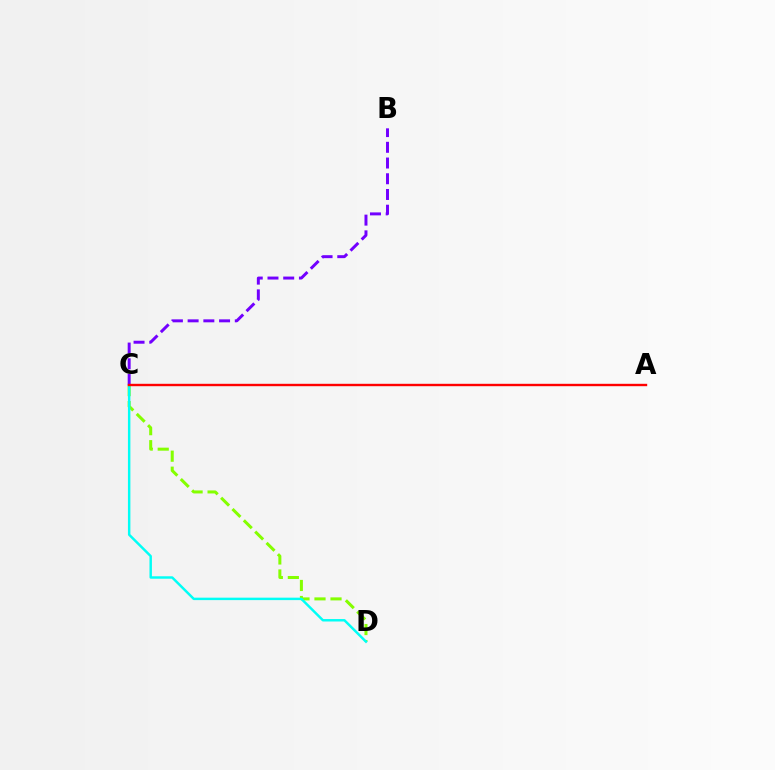{('C', 'D'): [{'color': '#84ff00', 'line_style': 'dashed', 'thickness': 2.18}, {'color': '#00fff6', 'line_style': 'solid', 'thickness': 1.77}], ('B', 'C'): [{'color': '#7200ff', 'line_style': 'dashed', 'thickness': 2.14}], ('A', 'C'): [{'color': '#ff0000', 'line_style': 'solid', 'thickness': 1.72}]}